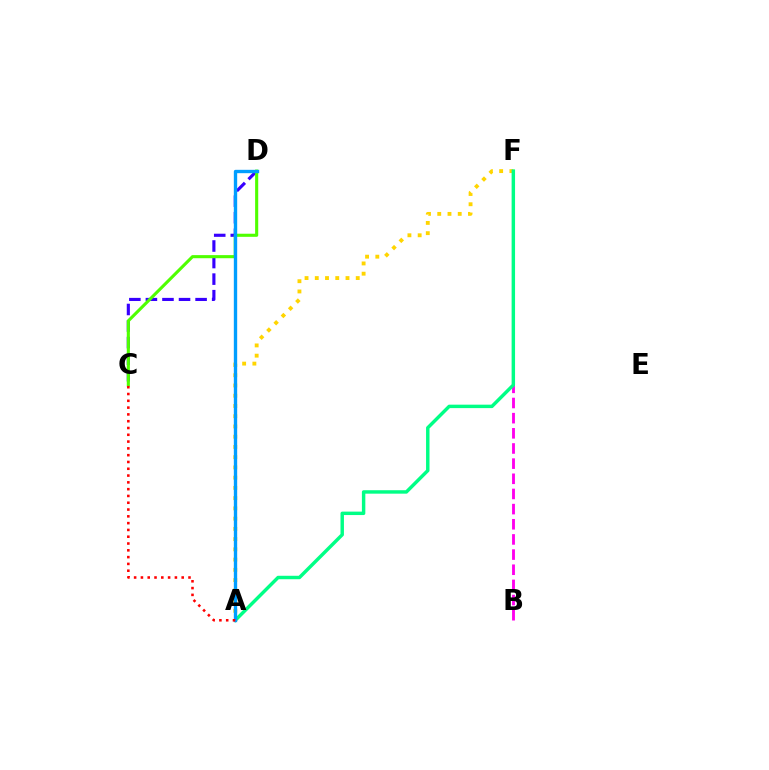{('A', 'F'): [{'color': '#ffd500', 'line_style': 'dotted', 'thickness': 2.78}, {'color': '#00ff86', 'line_style': 'solid', 'thickness': 2.48}], ('C', 'D'): [{'color': '#3700ff', 'line_style': 'dashed', 'thickness': 2.25}, {'color': '#4fff00', 'line_style': 'solid', 'thickness': 2.23}], ('B', 'F'): [{'color': '#ff00ed', 'line_style': 'dashed', 'thickness': 2.06}], ('A', 'D'): [{'color': '#009eff', 'line_style': 'solid', 'thickness': 2.41}], ('A', 'C'): [{'color': '#ff0000', 'line_style': 'dotted', 'thickness': 1.85}]}